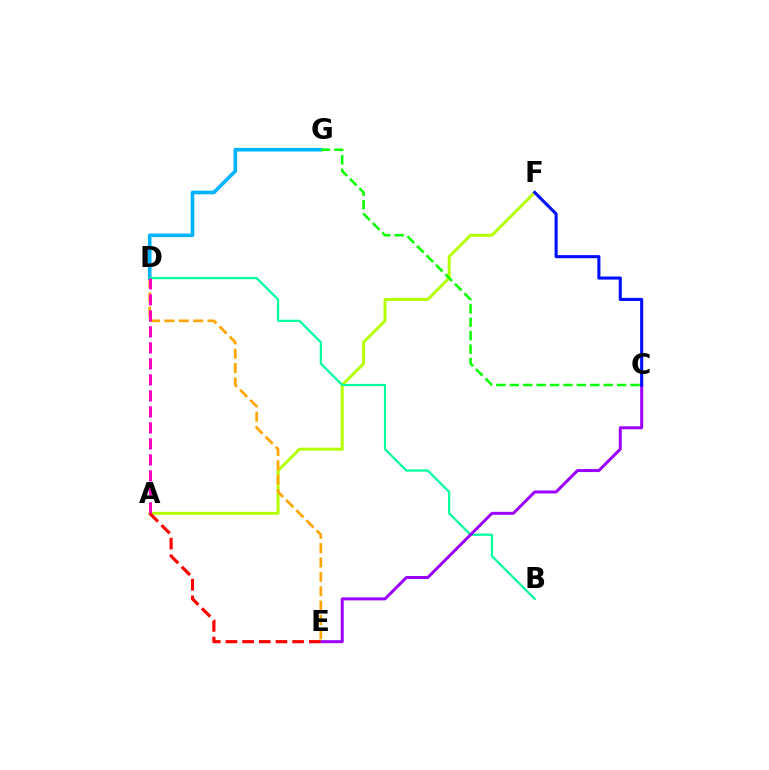{('A', 'F'): [{'color': '#b3ff00', 'line_style': 'solid', 'thickness': 2.12}], ('D', 'E'): [{'color': '#ffa500', 'line_style': 'dashed', 'thickness': 1.95}], ('D', 'G'): [{'color': '#00b5ff', 'line_style': 'solid', 'thickness': 2.6}], ('B', 'D'): [{'color': '#00ff9d', 'line_style': 'solid', 'thickness': 1.59}], ('C', 'E'): [{'color': '#9b00ff', 'line_style': 'solid', 'thickness': 2.16}], ('A', 'E'): [{'color': '#ff0000', 'line_style': 'dashed', 'thickness': 2.26}], ('C', 'F'): [{'color': '#0010ff', 'line_style': 'solid', 'thickness': 2.22}], ('C', 'G'): [{'color': '#08ff00', 'line_style': 'dashed', 'thickness': 1.82}], ('A', 'D'): [{'color': '#ff00bd', 'line_style': 'dashed', 'thickness': 2.17}]}